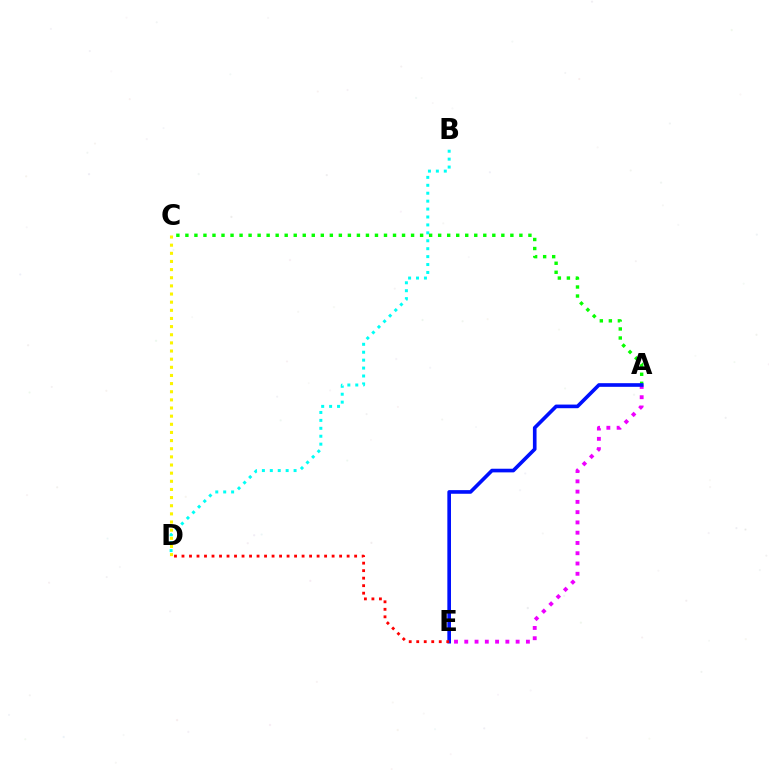{('B', 'D'): [{'color': '#00fff6', 'line_style': 'dotted', 'thickness': 2.15}], ('A', 'C'): [{'color': '#08ff00', 'line_style': 'dotted', 'thickness': 2.45}], ('C', 'D'): [{'color': '#fcf500', 'line_style': 'dotted', 'thickness': 2.21}], ('A', 'E'): [{'color': '#ee00ff', 'line_style': 'dotted', 'thickness': 2.79}, {'color': '#0010ff', 'line_style': 'solid', 'thickness': 2.62}], ('D', 'E'): [{'color': '#ff0000', 'line_style': 'dotted', 'thickness': 2.04}]}